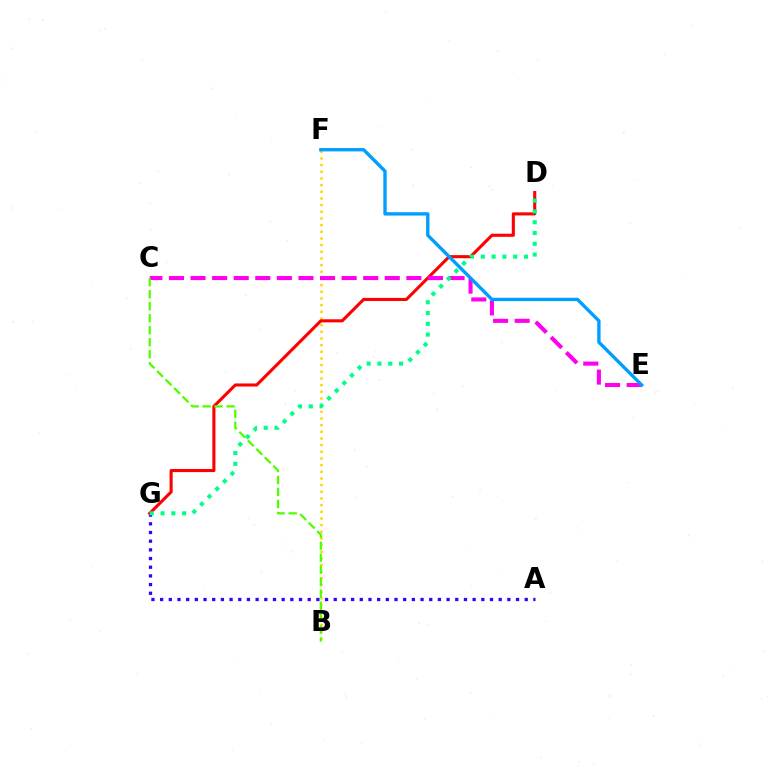{('A', 'G'): [{'color': '#3700ff', 'line_style': 'dotted', 'thickness': 2.36}], ('B', 'F'): [{'color': '#ffd500', 'line_style': 'dotted', 'thickness': 1.81}], ('D', 'G'): [{'color': '#ff0000', 'line_style': 'solid', 'thickness': 2.22}, {'color': '#00ff86', 'line_style': 'dotted', 'thickness': 2.93}], ('C', 'E'): [{'color': '#ff00ed', 'line_style': 'dashed', 'thickness': 2.93}], ('E', 'F'): [{'color': '#009eff', 'line_style': 'solid', 'thickness': 2.42}], ('B', 'C'): [{'color': '#4fff00', 'line_style': 'dashed', 'thickness': 1.63}]}